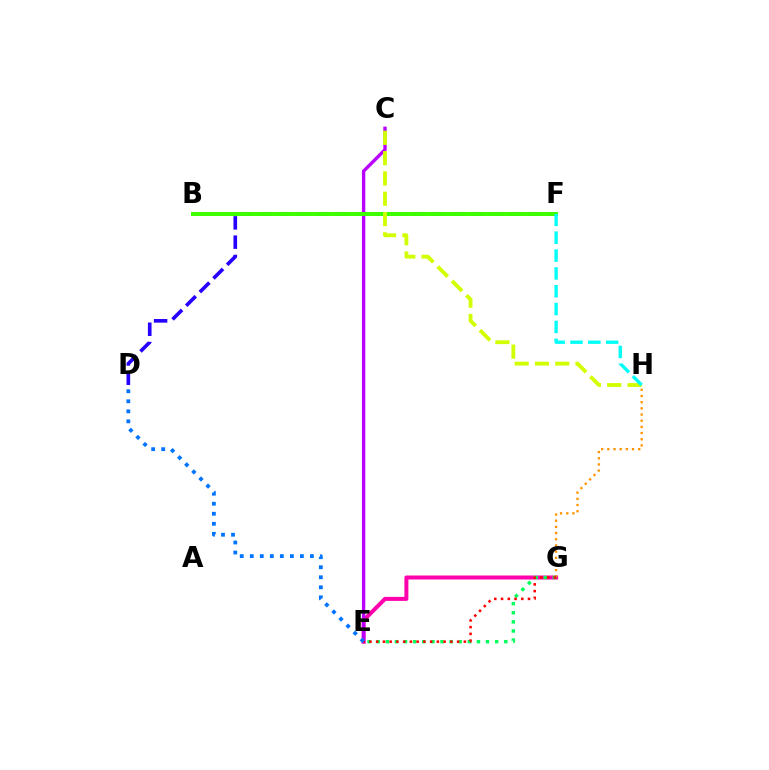{('E', 'G'): [{'color': '#ff00ac', 'line_style': 'solid', 'thickness': 2.88}, {'color': '#00ff5c', 'line_style': 'dotted', 'thickness': 2.48}, {'color': '#ff0000', 'line_style': 'dotted', 'thickness': 1.83}], ('D', 'F'): [{'color': '#2500ff', 'line_style': 'dashed', 'thickness': 2.62}], ('C', 'E'): [{'color': '#b900ff', 'line_style': 'solid', 'thickness': 2.42}], ('B', 'F'): [{'color': '#3dff00', 'line_style': 'solid', 'thickness': 2.84}], ('C', 'H'): [{'color': '#d1ff00', 'line_style': 'dashed', 'thickness': 2.76}], ('G', 'H'): [{'color': '#ff9400', 'line_style': 'dotted', 'thickness': 1.68}], ('F', 'H'): [{'color': '#00fff6', 'line_style': 'dashed', 'thickness': 2.42}], ('D', 'E'): [{'color': '#0074ff', 'line_style': 'dotted', 'thickness': 2.72}]}